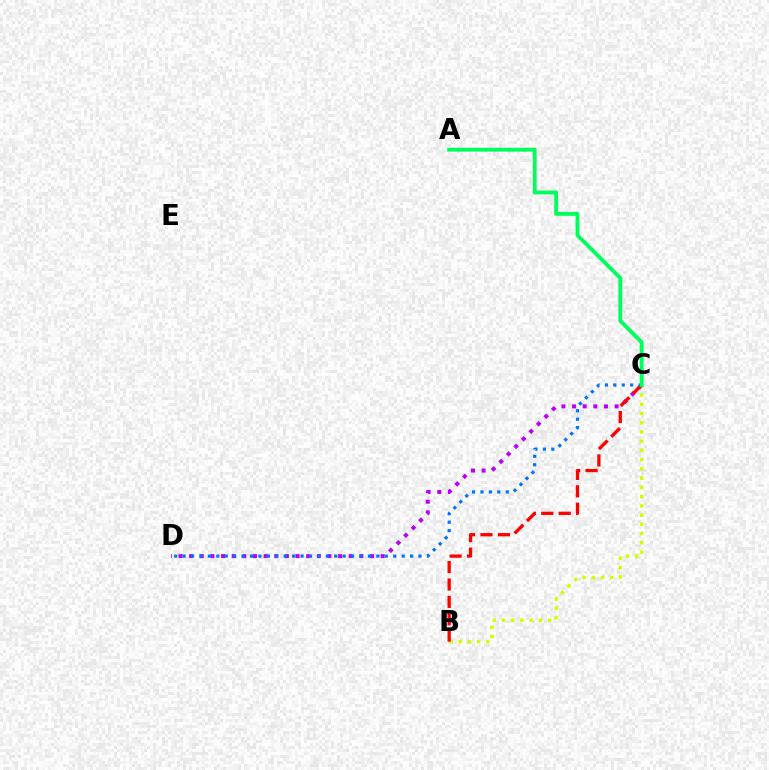{('C', 'D'): [{'color': '#b900ff', 'line_style': 'dotted', 'thickness': 2.89}, {'color': '#0074ff', 'line_style': 'dotted', 'thickness': 2.29}], ('B', 'C'): [{'color': '#d1ff00', 'line_style': 'dotted', 'thickness': 2.51}, {'color': '#ff0000', 'line_style': 'dashed', 'thickness': 2.37}], ('A', 'C'): [{'color': '#00ff5c', 'line_style': 'solid', 'thickness': 2.77}]}